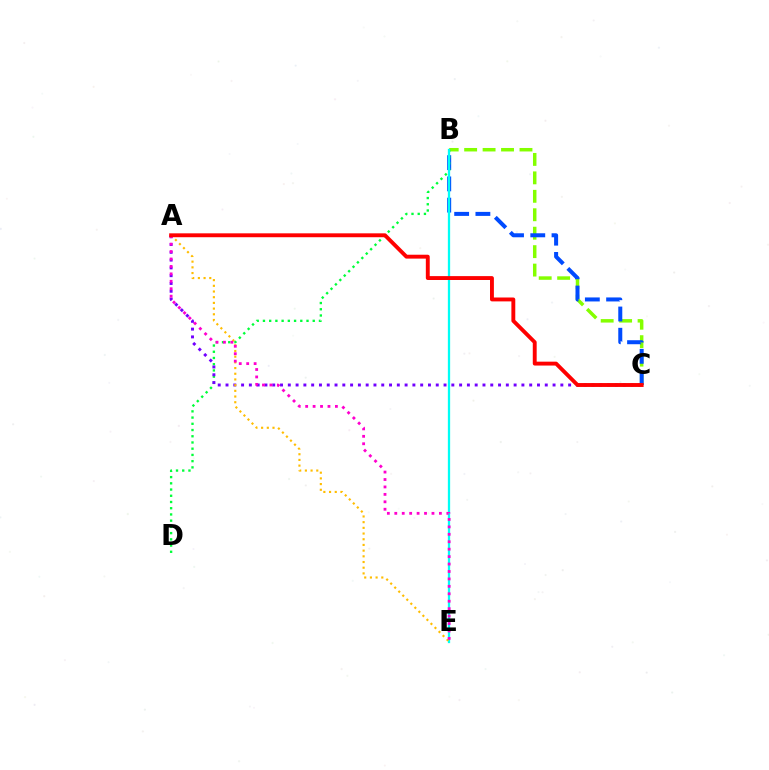{('B', 'C'): [{'color': '#84ff00', 'line_style': 'dashed', 'thickness': 2.51}, {'color': '#004bff', 'line_style': 'dashed', 'thickness': 2.89}], ('B', 'D'): [{'color': '#00ff39', 'line_style': 'dotted', 'thickness': 1.69}], ('A', 'C'): [{'color': '#7200ff', 'line_style': 'dotted', 'thickness': 2.12}, {'color': '#ff0000', 'line_style': 'solid', 'thickness': 2.8}], ('B', 'E'): [{'color': '#00fff6', 'line_style': 'solid', 'thickness': 1.64}], ('A', 'E'): [{'color': '#ffbd00', 'line_style': 'dotted', 'thickness': 1.55}, {'color': '#ff00cf', 'line_style': 'dotted', 'thickness': 2.02}]}